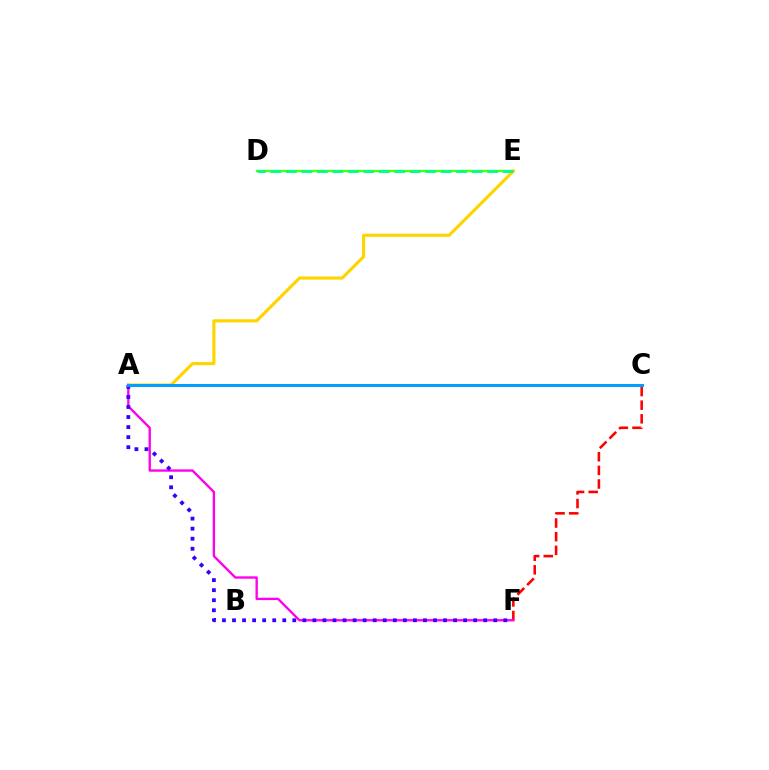{('D', 'E'): [{'color': '#4fff00', 'line_style': 'solid', 'thickness': 1.67}, {'color': '#00ff86', 'line_style': 'dashed', 'thickness': 2.1}], ('C', 'F'): [{'color': '#ff0000', 'line_style': 'dashed', 'thickness': 1.85}], ('A', 'E'): [{'color': '#ffd500', 'line_style': 'solid', 'thickness': 2.27}], ('A', 'F'): [{'color': '#ff00ed', 'line_style': 'solid', 'thickness': 1.69}, {'color': '#3700ff', 'line_style': 'dotted', 'thickness': 2.73}], ('A', 'C'): [{'color': '#009eff', 'line_style': 'solid', 'thickness': 2.14}]}